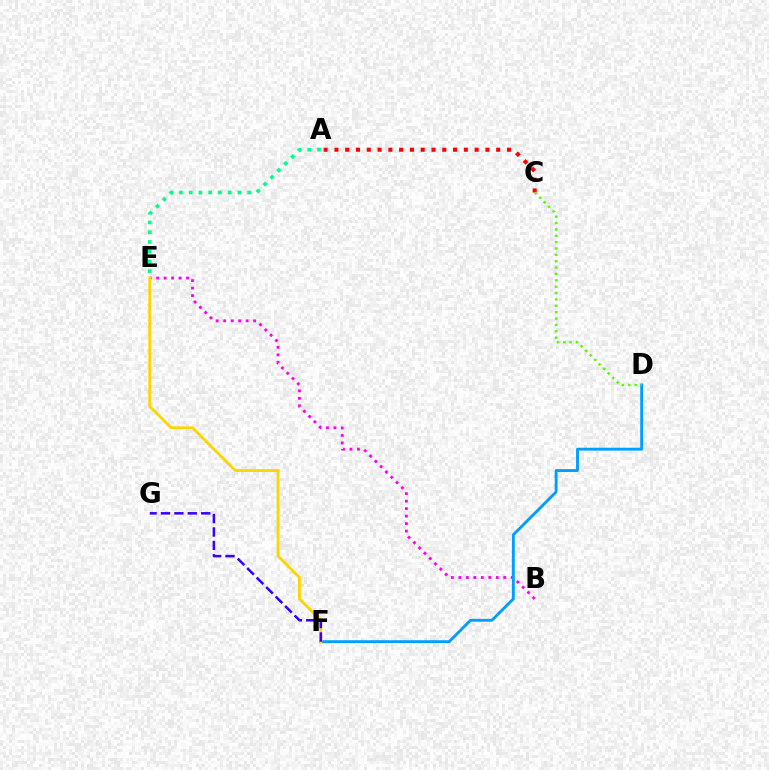{('B', 'E'): [{'color': '#ff00ed', 'line_style': 'dotted', 'thickness': 2.03}], ('A', 'E'): [{'color': '#00ff86', 'line_style': 'dotted', 'thickness': 2.65}], ('D', 'F'): [{'color': '#009eff', 'line_style': 'solid', 'thickness': 2.06}], ('E', 'F'): [{'color': '#ffd500', 'line_style': 'solid', 'thickness': 2.04}], ('F', 'G'): [{'color': '#3700ff', 'line_style': 'dashed', 'thickness': 1.82}], ('A', 'C'): [{'color': '#ff0000', 'line_style': 'dotted', 'thickness': 2.93}], ('C', 'D'): [{'color': '#4fff00', 'line_style': 'dotted', 'thickness': 1.73}]}